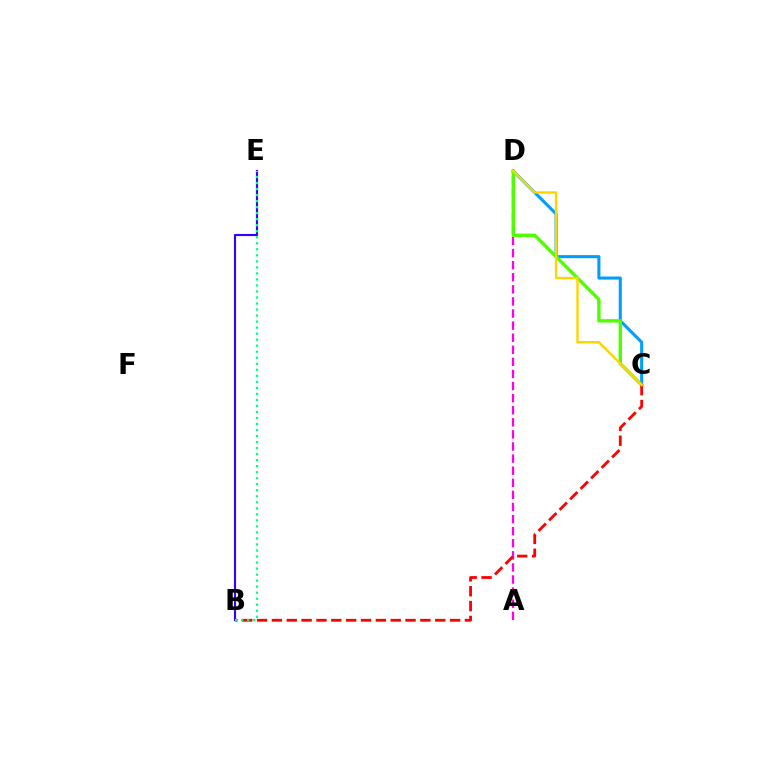{('A', 'D'): [{'color': '#ff00ed', 'line_style': 'dashed', 'thickness': 1.64}], ('C', 'D'): [{'color': '#009eff', 'line_style': 'solid', 'thickness': 2.21}, {'color': '#4fff00', 'line_style': 'solid', 'thickness': 2.44}, {'color': '#ffd500', 'line_style': 'solid', 'thickness': 1.75}], ('B', 'C'): [{'color': '#ff0000', 'line_style': 'dashed', 'thickness': 2.02}], ('B', 'E'): [{'color': '#3700ff', 'line_style': 'solid', 'thickness': 1.54}, {'color': '#00ff86', 'line_style': 'dotted', 'thickness': 1.64}]}